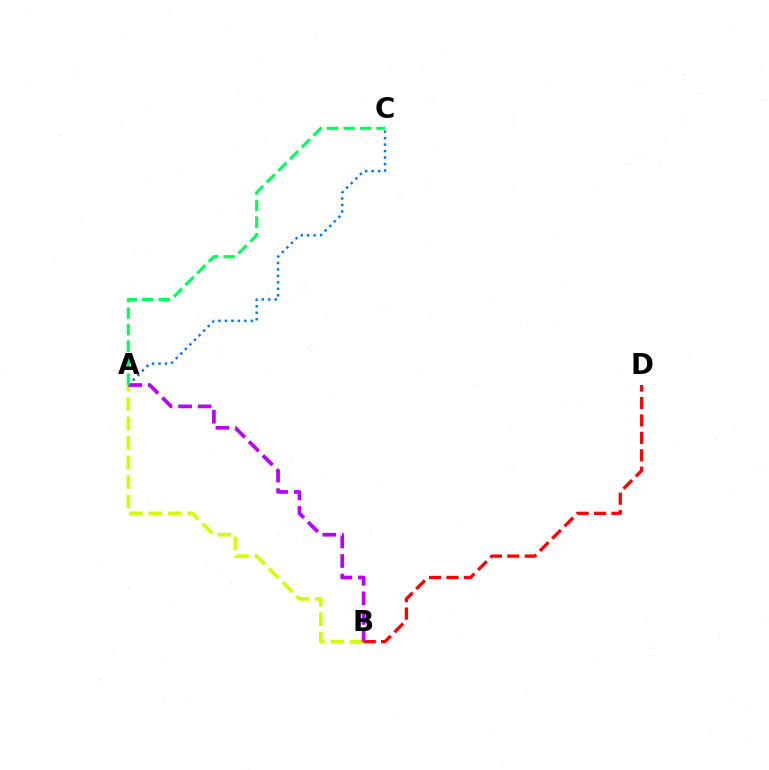{('A', 'C'): [{'color': '#0074ff', 'line_style': 'dotted', 'thickness': 1.76}, {'color': '#00ff5c', 'line_style': 'dashed', 'thickness': 2.24}], ('A', 'B'): [{'color': '#d1ff00', 'line_style': 'dashed', 'thickness': 2.65}, {'color': '#b900ff', 'line_style': 'dashed', 'thickness': 2.66}], ('B', 'D'): [{'color': '#ff0000', 'line_style': 'dashed', 'thickness': 2.37}]}